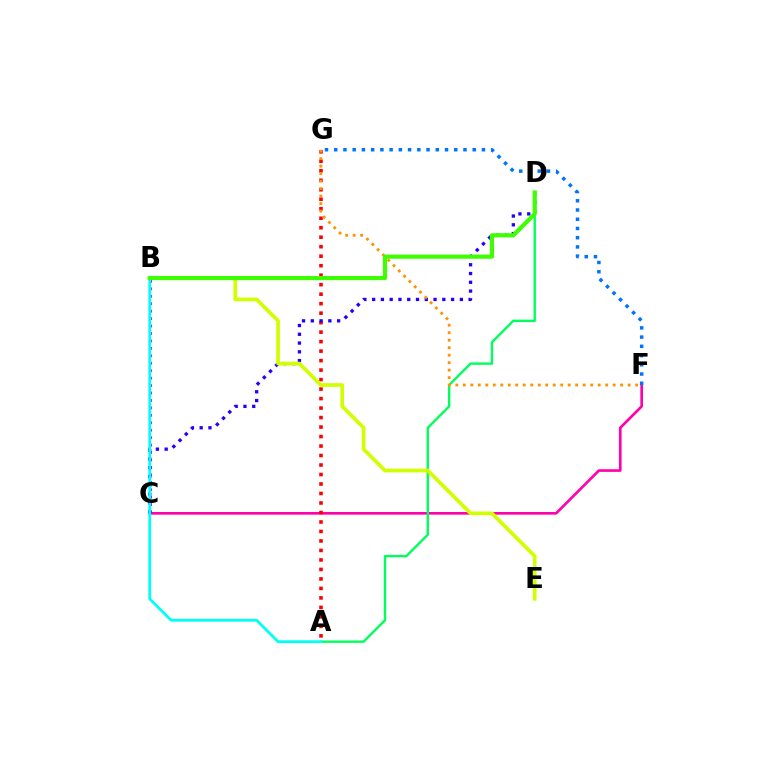{('C', 'F'): [{'color': '#ff00ac', 'line_style': 'solid', 'thickness': 1.91}], ('B', 'C'): [{'color': '#b900ff', 'line_style': 'dotted', 'thickness': 2.02}], ('A', 'D'): [{'color': '#00ff5c', 'line_style': 'solid', 'thickness': 1.72}], ('A', 'G'): [{'color': '#ff0000', 'line_style': 'dotted', 'thickness': 2.58}], ('C', 'D'): [{'color': '#2500ff', 'line_style': 'dotted', 'thickness': 2.38}], ('B', 'E'): [{'color': '#d1ff00', 'line_style': 'solid', 'thickness': 2.65}], ('A', 'B'): [{'color': '#00fff6', 'line_style': 'solid', 'thickness': 2.01}], ('F', 'G'): [{'color': '#0074ff', 'line_style': 'dotted', 'thickness': 2.51}, {'color': '#ff9400', 'line_style': 'dotted', 'thickness': 2.04}], ('B', 'D'): [{'color': '#3dff00', 'line_style': 'solid', 'thickness': 2.99}]}